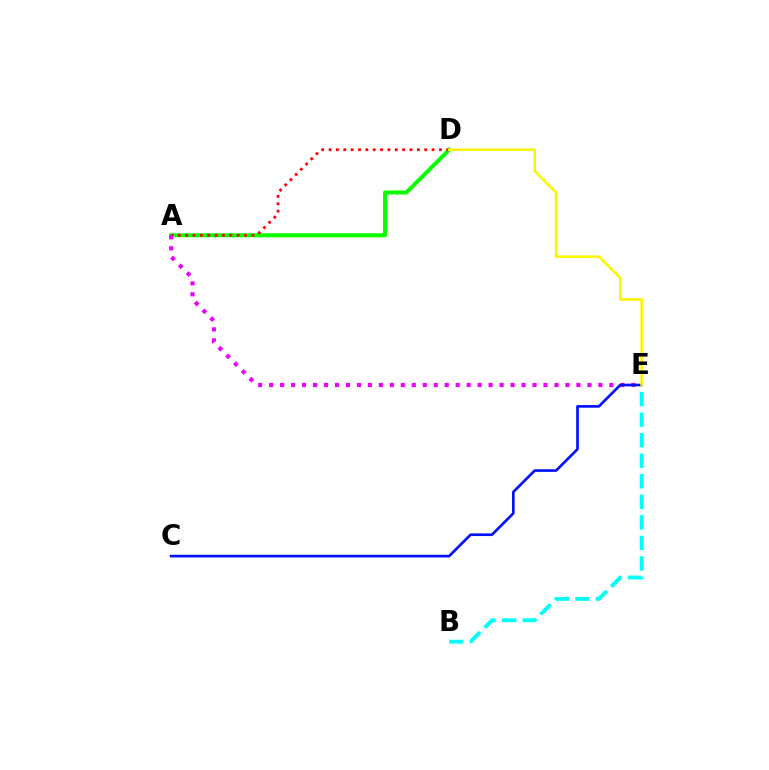{('A', 'D'): [{'color': '#08ff00', 'line_style': 'solid', 'thickness': 2.87}, {'color': '#ff0000', 'line_style': 'dotted', 'thickness': 2.0}], ('B', 'E'): [{'color': '#00fff6', 'line_style': 'dashed', 'thickness': 2.79}], ('A', 'E'): [{'color': '#ee00ff', 'line_style': 'dotted', 'thickness': 2.98}], ('C', 'E'): [{'color': '#0010ff', 'line_style': 'solid', 'thickness': 1.9}], ('D', 'E'): [{'color': '#fcf500', 'line_style': 'solid', 'thickness': 1.84}]}